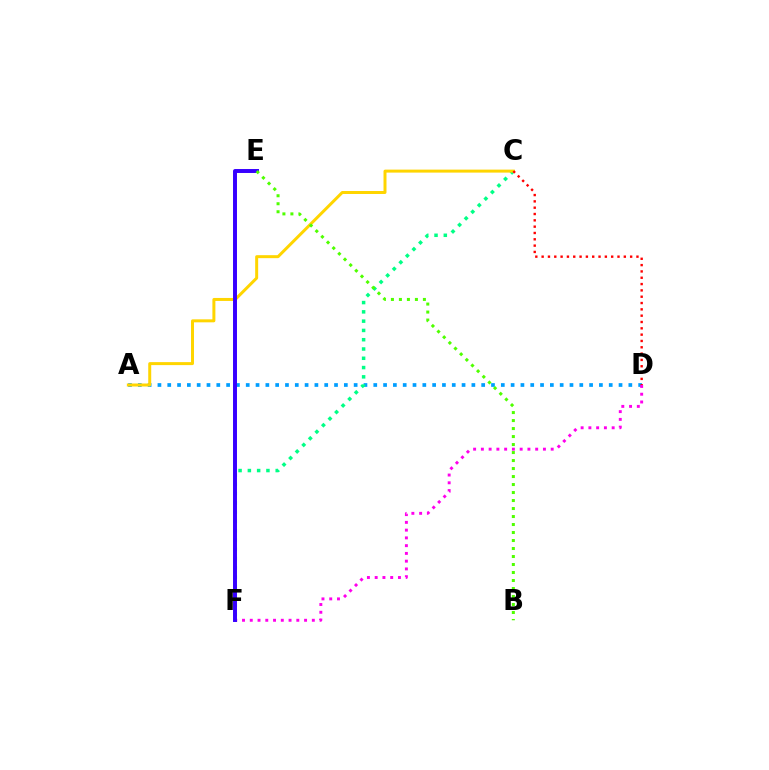{('A', 'D'): [{'color': '#009eff', 'line_style': 'dotted', 'thickness': 2.67}], ('D', 'F'): [{'color': '#ff00ed', 'line_style': 'dotted', 'thickness': 2.11}], ('C', 'F'): [{'color': '#00ff86', 'line_style': 'dotted', 'thickness': 2.52}], ('A', 'C'): [{'color': '#ffd500', 'line_style': 'solid', 'thickness': 2.15}], ('C', 'D'): [{'color': '#ff0000', 'line_style': 'dotted', 'thickness': 1.72}], ('E', 'F'): [{'color': '#3700ff', 'line_style': 'solid', 'thickness': 2.85}], ('B', 'E'): [{'color': '#4fff00', 'line_style': 'dotted', 'thickness': 2.17}]}